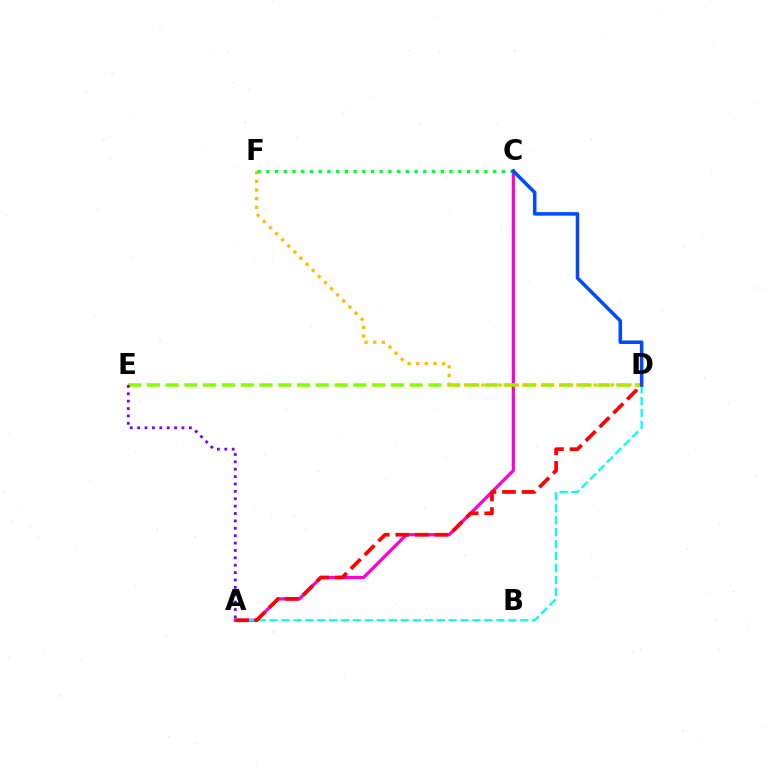{('A', 'C'): [{'color': '#ff00cf', 'line_style': 'solid', 'thickness': 2.31}], ('D', 'E'): [{'color': '#84ff00', 'line_style': 'dashed', 'thickness': 2.55}], ('D', 'F'): [{'color': '#ffbd00', 'line_style': 'dotted', 'thickness': 2.35}], ('A', 'D'): [{'color': '#00fff6', 'line_style': 'dashed', 'thickness': 1.62}, {'color': '#ff0000', 'line_style': 'dashed', 'thickness': 2.66}], ('A', 'E'): [{'color': '#7200ff', 'line_style': 'dotted', 'thickness': 2.01}], ('C', 'F'): [{'color': '#00ff39', 'line_style': 'dotted', 'thickness': 2.37}], ('C', 'D'): [{'color': '#004bff', 'line_style': 'solid', 'thickness': 2.55}]}